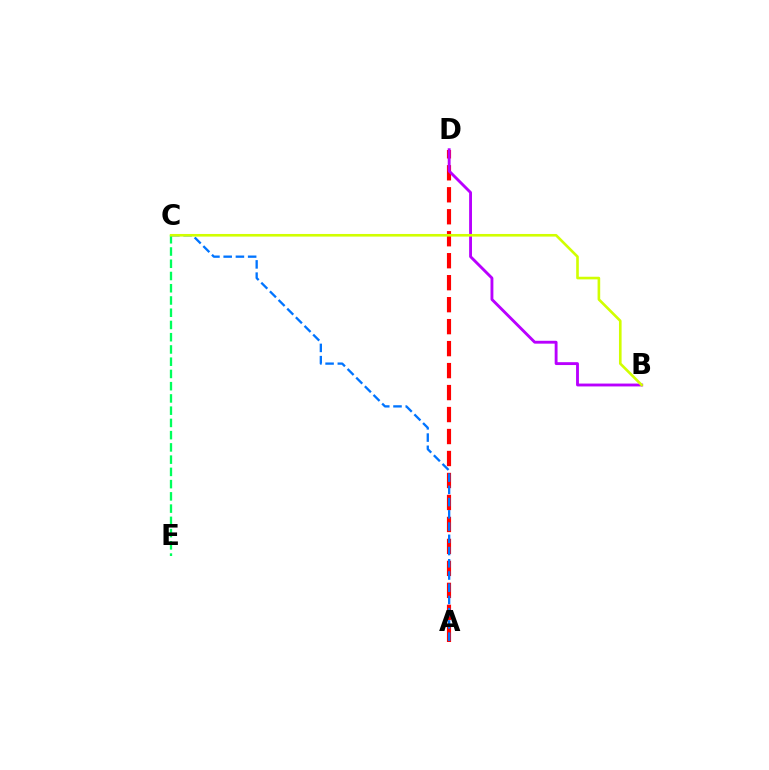{('A', 'D'): [{'color': '#ff0000', 'line_style': 'dashed', 'thickness': 2.99}], ('C', 'E'): [{'color': '#00ff5c', 'line_style': 'dashed', 'thickness': 1.66}], ('A', 'C'): [{'color': '#0074ff', 'line_style': 'dashed', 'thickness': 1.66}], ('B', 'D'): [{'color': '#b900ff', 'line_style': 'solid', 'thickness': 2.06}], ('B', 'C'): [{'color': '#d1ff00', 'line_style': 'solid', 'thickness': 1.89}]}